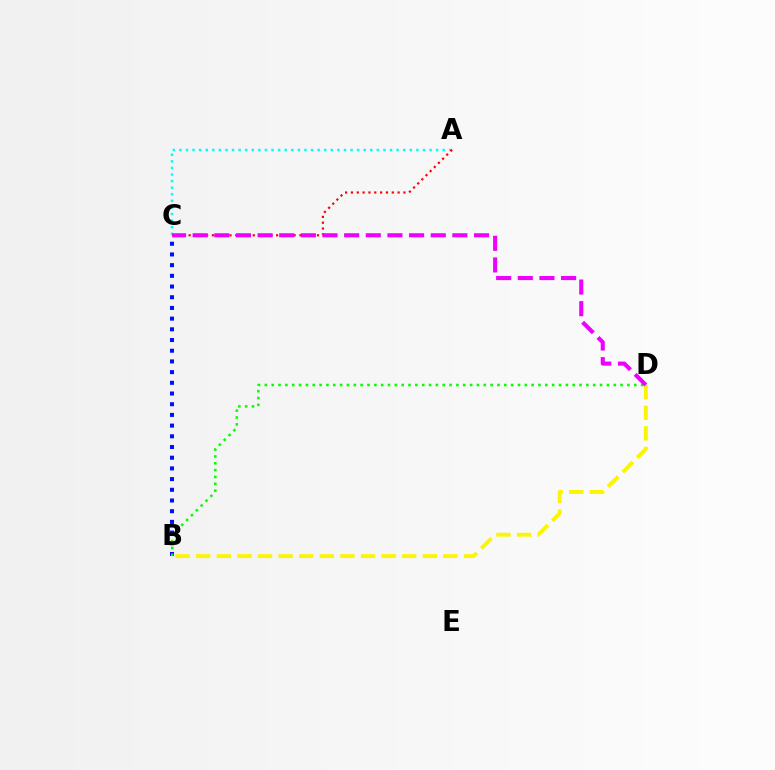{('B', 'D'): [{'color': '#fcf500', 'line_style': 'dashed', 'thickness': 2.8}, {'color': '#08ff00', 'line_style': 'dotted', 'thickness': 1.86}], ('B', 'C'): [{'color': '#0010ff', 'line_style': 'dotted', 'thickness': 2.91}], ('A', 'C'): [{'color': '#00fff6', 'line_style': 'dotted', 'thickness': 1.79}, {'color': '#ff0000', 'line_style': 'dotted', 'thickness': 1.59}], ('C', 'D'): [{'color': '#ee00ff', 'line_style': 'dashed', 'thickness': 2.94}]}